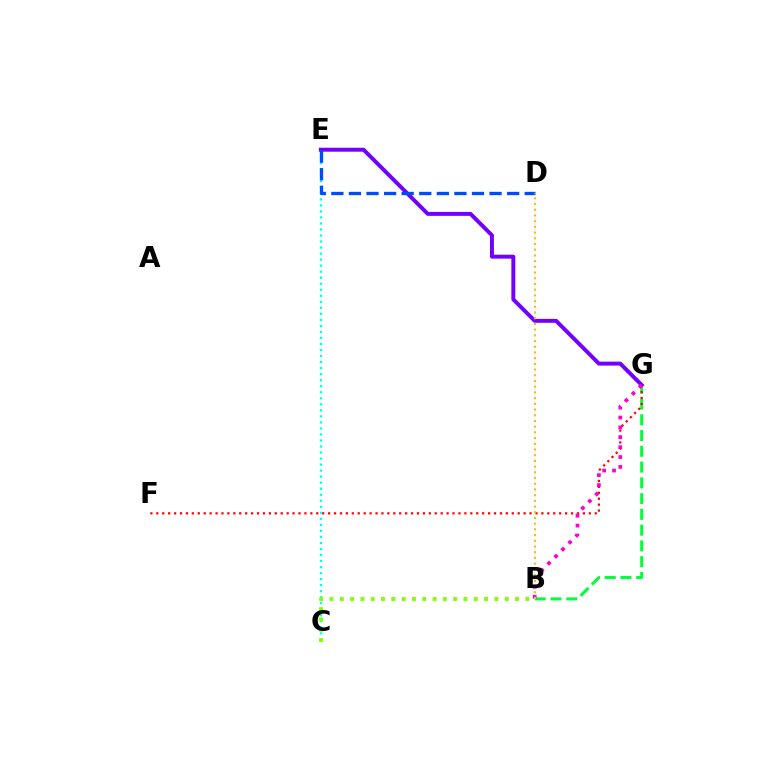{('C', 'E'): [{'color': '#00fff6', 'line_style': 'dotted', 'thickness': 1.64}], ('B', 'C'): [{'color': '#84ff00', 'line_style': 'dotted', 'thickness': 2.8}], ('B', 'G'): [{'color': '#00ff39', 'line_style': 'dashed', 'thickness': 2.14}, {'color': '#ff00cf', 'line_style': 'dotted', 'thickness': 2.68}], ('F', 'G'): [{'color': '#ff0000', 'line_style': 'dotted', 'thickness': 1.61}], ('E', 'G'): [{'color': '#7200ff', 'line_style': 'solid', 'thickness': 2.84}], ('D', 'E'): [{'color': '#004bff', 'line_style': 'dashed', 'thickness': 2.39}], ('B', 'D'): [{'color': '#ffbd00', 'line_style': 'dotted', 'thickness': 1.55}]}